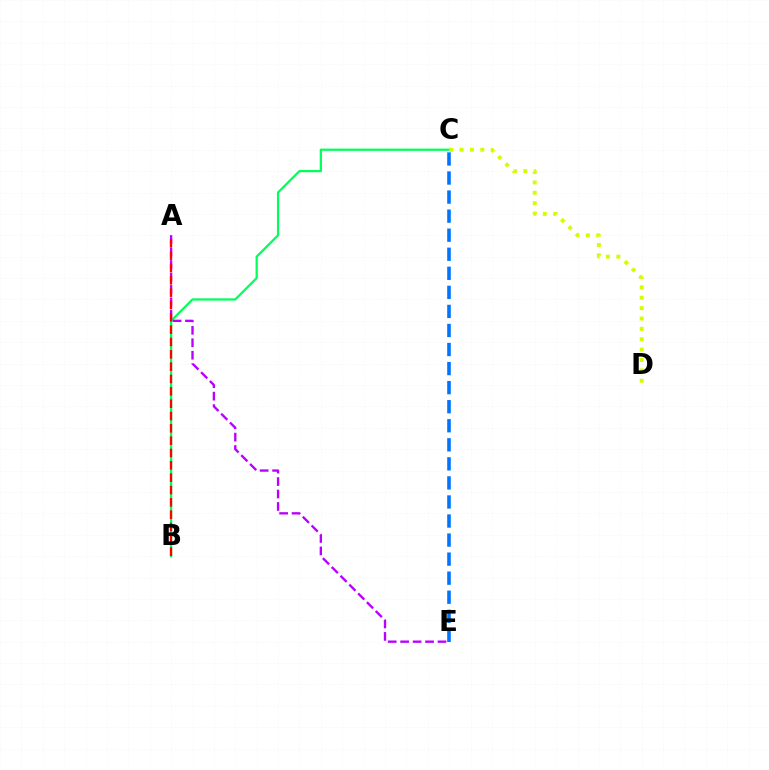{('B', 'C'): [{'color': '#00ff5c', 'line_style': 'solid', 'thickness': 1.61}], ('C', 'D'): [{'color': '#d1ff00', 'line_style': 'dotted', 'thickness': 2.82}], ('A', 'E'): [{'color': '#b900ff', 'line_style': 'dashed', 'thickness': 1.69}], ('A', 'B'): [{'color': '#ff0000', 'line_style': 'dashed', 'thickness': 1.68}], ('C', 'E'): [{'color': '#0074ff', 'line_style': 'dashed', 'thickness': 2.59}]}